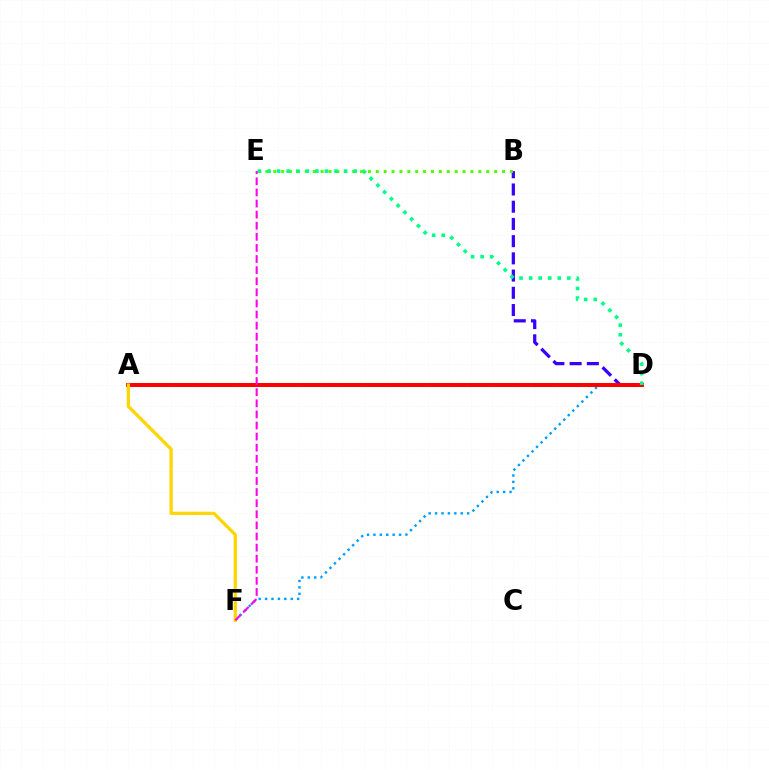{('B', 'D'): [{'color': '#3700ff', 'line_style': 'dashed', 'thickness': 2.34}], ('D', 'F'): [{'color': '#009eff', 'line_style': 'dotted', 'thickness': 1.74}], ('B', 'E'): [{'color': '#4fff00', 'line_style': 'dotted', 'thickness': 2.14}], ('A', 'D'): [{'color': '#ff0000', 'line_style': 'solid', 'thickness': 2.86}], ('D', 'E'): [{'color': '#00ff86', 'line_style': 'dotted', 'thickness': 2.6}], ('A', 'F'): [{'color': '#ffd500', 'line_style': 'solid', 'thickness': 2.33}], ('E', 'F'): [{'color': '#ff00ed', 'line_style': 'dashed', 'thickness': 1.51}]}